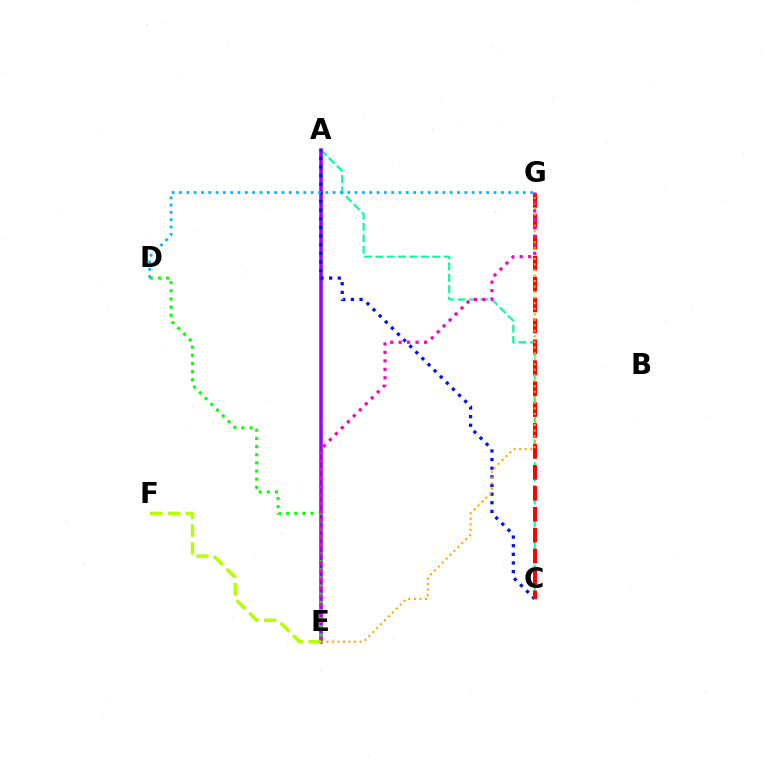{('A', 'C'): [{'color': '#00ff9d', 'line_style': 'dashed', 'thickness': 1.54}, {'color': '#0010ff', 'line_style': 'dotted', 'thickness': 2.35}], ('A', 'E'): [{'color': '#9b00ff', 'line_style': 'solid', 'thickness': 2.54}], ('C', 'G'): [{'color': '#ff0000', 'line_style': 'dashed', 'thickness': 2.84}], ('E', 'G'): [{'color': '#ffa500', 'line_style': 'dotted', 'thickness': 1.5}, {'color': '#ff00bd', 'line_style': 'dotted', 'thickness': 2.3}], ('E', 'F'): [{'color': '#b3ff00', 'line_style': 'dashed', 'thickness': 2.42}], ('D', 'E'): [{'color': '#08ff00', 'line_style': 'dotted', 'thickness': 2.21}], ('D', 'G'): [{'color': '#00b5ff', 'line_style': 'dotted', 'thickness': 1.99}]}